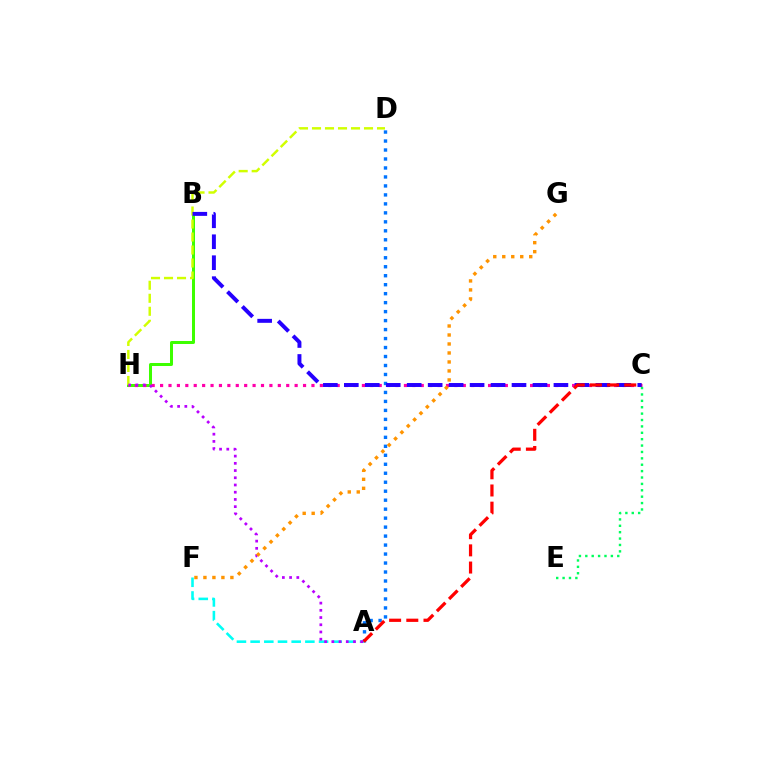{('B', 'H'): [{'color': '#3dff00', 'line_style': 'solid', 'thickness': 2.17}], ('C', 'H'): [{'color': '#ff00ac', 'line_style': 'dotted', 'thickness': 2.28}], ('D', 'H'): [{'color': '#d1ff00', 'line_style': 'dashed', 'thickness': 1.77}], ('A', 'D'): [{'color': '#0074ff', 'line_style': 'dotted', 'thickness': 2.44}], ('A', 'F'): [{'color': '#00fff6', 'line_style': 'dashed', 'thickness': 1.86}], ('B', 'C'): [{'color': '#2500ff', 'line_style': 'dashed', 'thickness': 2.85}], ('C', 'E'): [{'color': '#00ff5c', 'line_style': 'dotted', 'thickness': 1.74}], ('A', 'C'): [{'color': '#ff0000', 'line_style': 'dashed', 'thickness': 2.33}], ('A', 'H'): [{'color': '#b900ff', 'line_style': 'dotted', 'thickness': 1.96}], ('F', 'G'): [{'color': '#ff9400', 'line_style': 'dotted', 'thickness': 2.44}]}